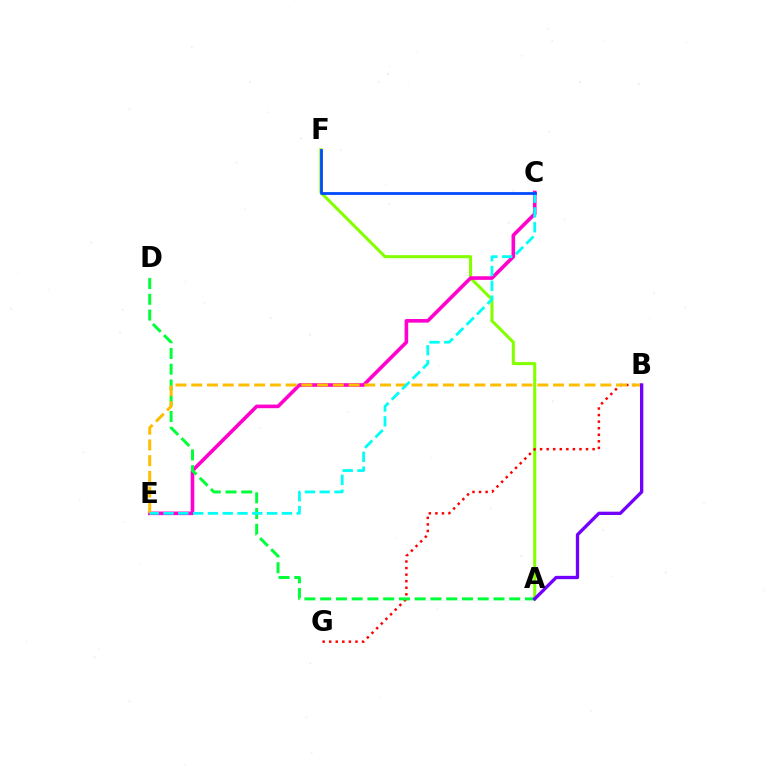{('A', 'F'): [{'color': '#84ff00', 'line_style': 'solid', 'thickness': 2.21}], ('B', 'G'): [{'color': '#ff0000', 'line_style': 'dotted', 'thickness': 1.78}], ('C', 'E'): [{'color': '#ff00cf', 'line_style': 'solid', 'thickness': 2.6}, {'color': '#00fff6', 'line_style': 'dashed', 'thickness': 2.01}], ('A', 'D'): [{'color': '#00ff39', 'line_style': 'dashed', 'thickness': 2.14}], ('B', 'E'): [{'color': '#ffbd00', 'line_style': 'dashed', 'thickness': 2.14}], ('C', 'F'): [{'color': '#004bff', 'line_style': 'solid', 'thickness': 2.02}], ('A', 'B'): [{'color': '#7200ff', 'line_style': 'solid', 'thickness': 2.39}]}